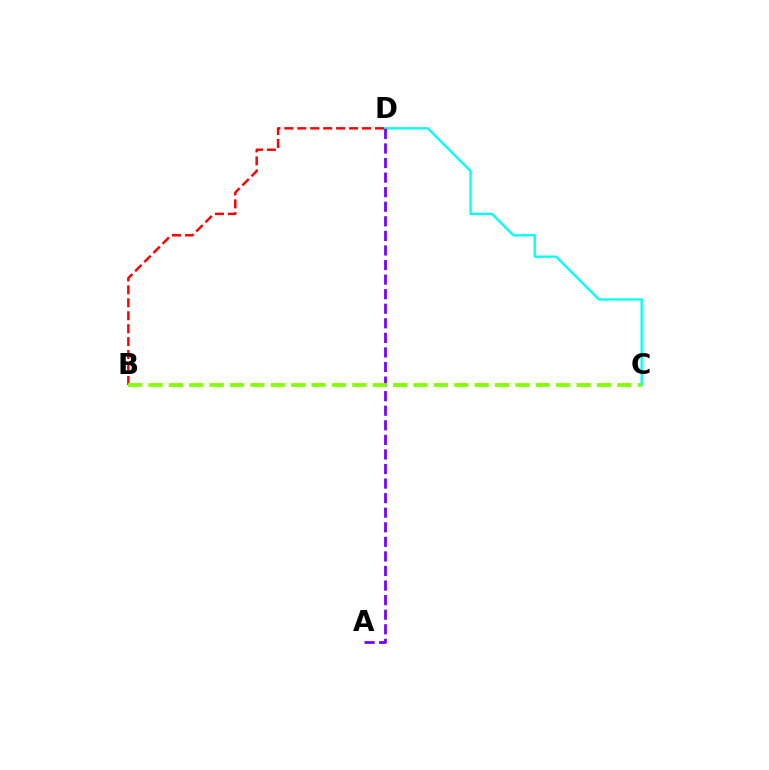{('C', 'D'): [{'color': '#00fff6', 'line_style': 'solid', 'thickness': 1.68}], ('A', 'D'): [{'color': '#7200ff', 'line_style': 'dashed', 'thickness': 1.98}], ('B', 'D'): [{'color': '#ff0000', 'line_style': 'dashed', 'thickness': 1.76}], ('B', 'C'): [{'color': '#84ff00', 'line_style': 'dashed', 'thickness': 2.77}]}